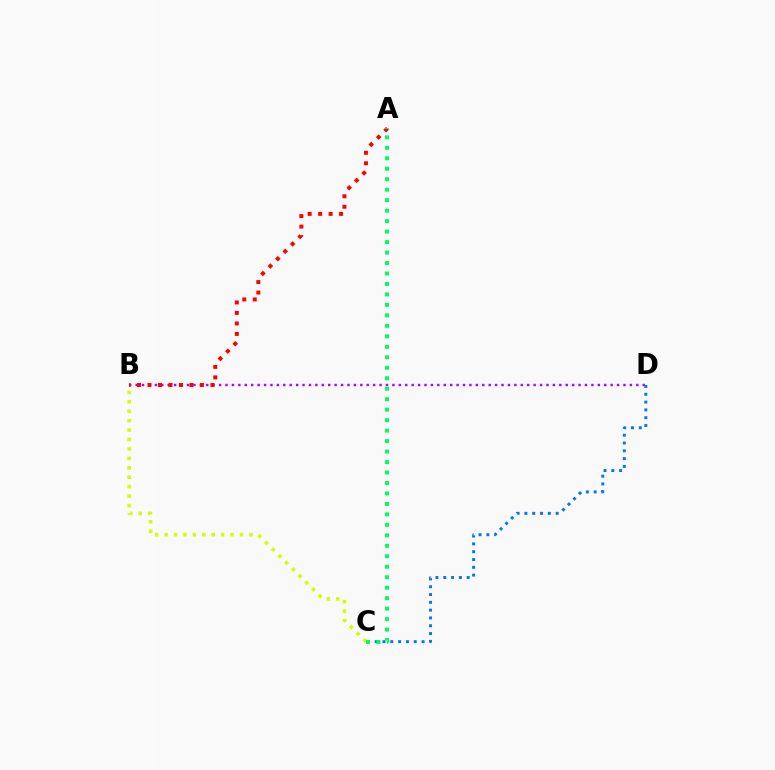{('B', 'D'): [{'color': '#b900ff', 'line_style': 'dotted', 'thickness': 1.74}], ('A', 'B'): [{'color': '#ff0000', 'line_style': 'dotted', 'thickness': 2.85}], ('C', 'D'): [{'color': '#0074ff', 'line_style': 'dotted', 'thickness': 2.12}], ('B', 'C'): [{'color': '#d1ff00', 'line_style': 'dotted', 'thickness': 2.56}], ('A', 'C'): [{'color': '#00ff5c', 'line_style': 'dotted', 'thickness': 2.85}]}